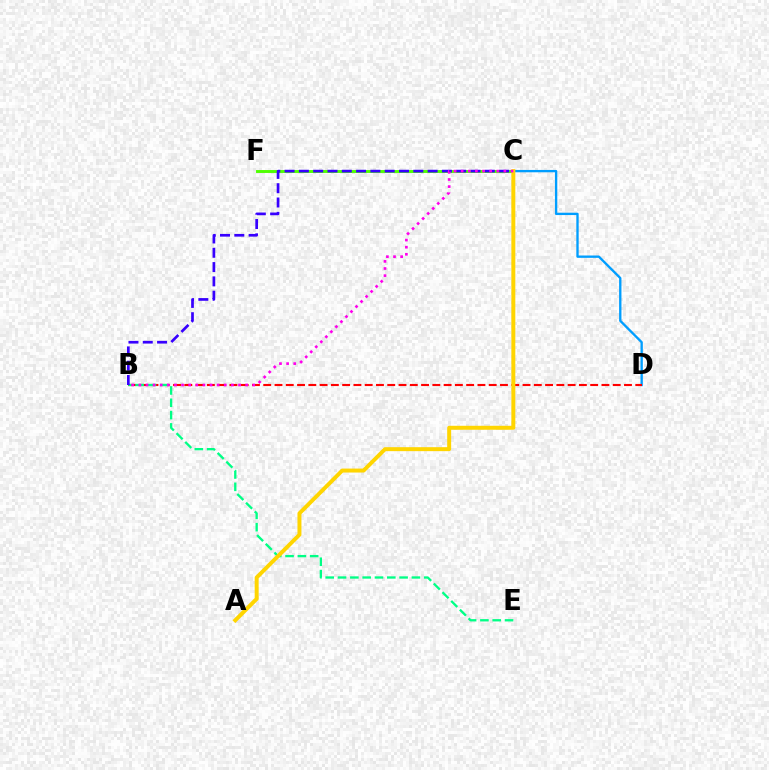{('C', 'D'): [{'color': '#009eff', 'line_style': 'solid', 'thickness': 1.69}], ('B', 'D'): [{'color': '#ff0000', 'line_style': 'dashed', 'thickness': 1.53}], ('B', 'E'): [{'color': '#00ff86', 'line_style': 'dashed', 'thickness': 1.67}], ('C', 'F'): [{'color': '#4fff00', 'line_style': 'solid', 'thickness': 2.1}], ('A', 'C'): [{'color': '#ffd500', 'line_style': 'solid', 'thickness': 2.86}], ('B', 'C'): [{'color': '#3700ff', 'line_style': 'dashed', 'thickness': 1.94}, {'color': '#ff00ed', 'line_style': 'dotted', 'thickness': 1.93}]}